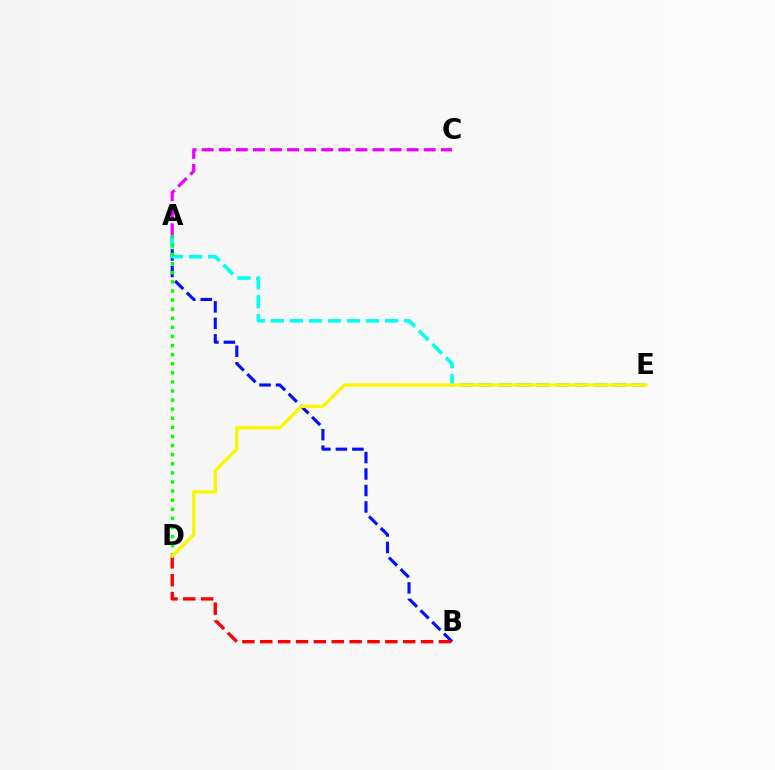{('A', 'C'): [{'color': '#ee00ff', 'line_style': 'dashed', 'thickness': 2.32}], ('A', 'B'): [{'color': '#0010ff', 'line_style': 'dashed', 'thickness': 2.24}], ('A', 'E'): [{'color': '#00fff6', 'line_style': 'dashed', 'thickness': 2.59}], ('A', 'D'): [{'color': '#08ff00', 'line_style': 'dotted', 'thickness': 2.47}], ('B', 'D'): [{'color': '#ff0000', 'line_style': 'dashed', 'thickness': 2.43}], ('D', 'E'): [{'color': '#fcf500', 'line_style': 'solid', 'thickness': 2.4}]}